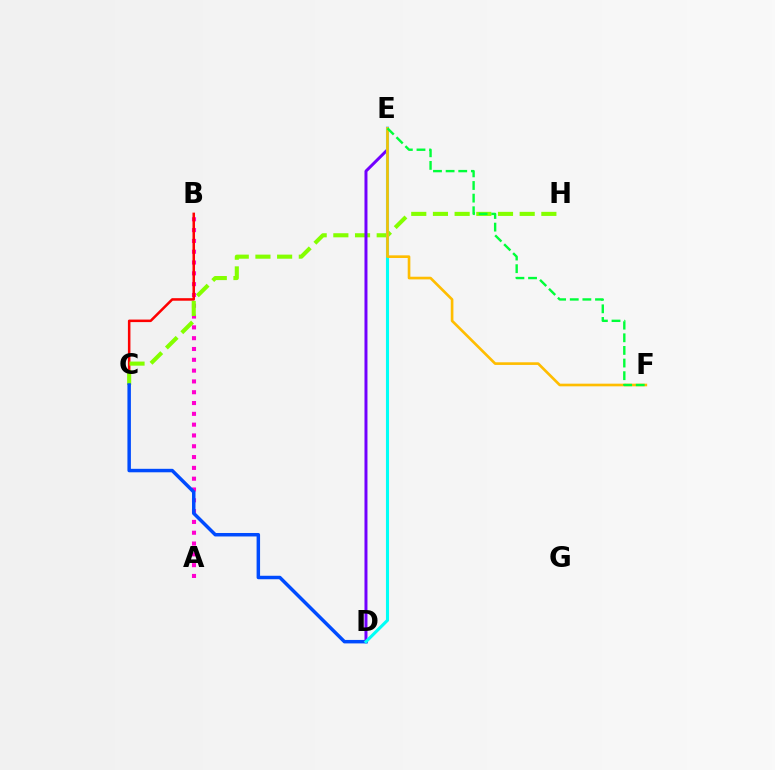{('A', 'B'): [{'color': '#ff00cf', 'line_style': 'dotted', 'thickness': 2.94}], ('B', 'C'): [{'color': '#ff0000', 'line_style': 'solid', 'thickness': 1.82}], ('C', 'H'): [{'color': '#84ff00', 'line_style': 'dashed', 'thickness': 2.95}], ('C', 'D'): [{'color': '#004bff', 'line_style': 'solid', 'thickness': 2.5}], ('D', 'E'): [{'color': '#7200ff', 'line_style': 'solid', 'thickness': 2.15}, {'color': '#00fff6', 'line_style': 'solid', 'thickness': 2.23}], ('E', 'F'): [{'color': '#ffbd00', 'line_style': 'solid', 'thickness': 1.91}, {'color': '#00ff39', 'line_style': 'dashed', 'thickness': 1.72}]}